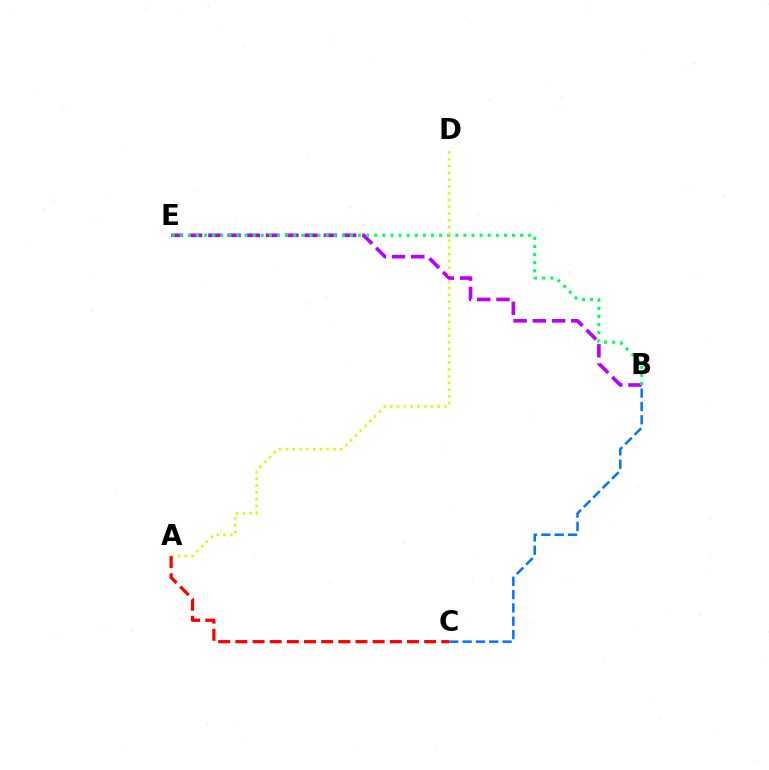{('B', 'E'): [{'color': '#b900ff', 'line_style': 'dashed', 'thickness': 2.61}, {'color': '#00ff5c', 'line_style': 'dotted', 'thickness': 2.2}], ('B', 'C'): [{'color': '#0074ff', 'line_style': 'dashed', 'thickness': 1.81}], ('A', 'D'): [{'color': '#d1ff00', 'line_style': 'dotted', 'thickness': 1.84}], ('A', 'C'): [{'color': '#ff0000', 'line_style': 'dashed', 'thickness': 2.33}]}